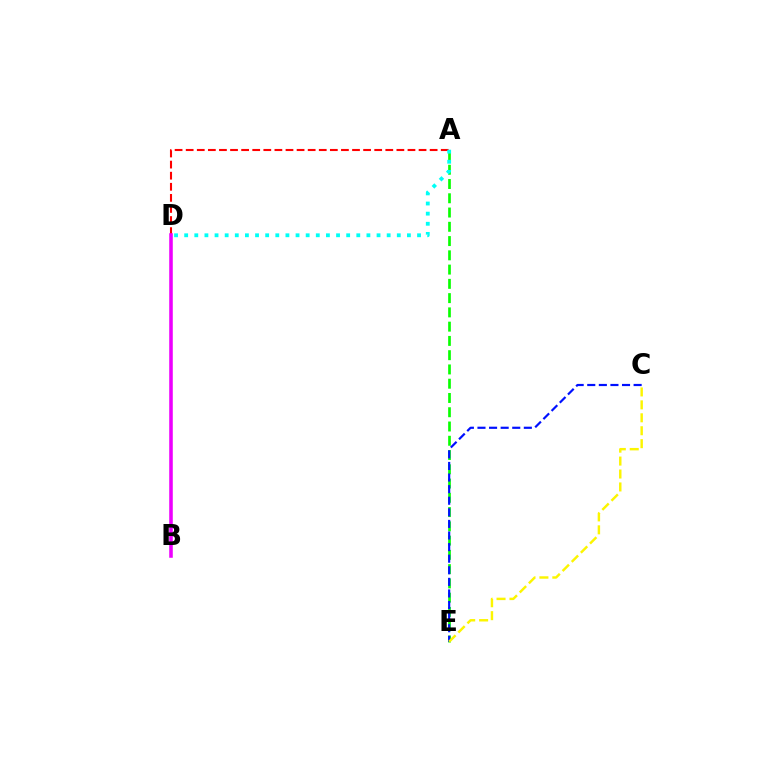{('A', 'E'): [{'color': '#08ff00', 'line_style': 'dashed', 'thickness': 1.94}], ('C', 'E'): [{'color': '#0010ff', 'line_style': 'dashed', 'thickness': 1.57}, {'color': '#fcf500', 'line_style': 'dashed', 'thickness': 1.76}], ('A', 'D'): [{'color': '#ff0000', 'line_style': 'dashed', 'thickness': 1.51}, {'color': '#00fff6', 'line_style': 'dotted', 'thickness': 2.75}], ('B', 'D'): [{'color': '#ee00ff', 'line_style': 'solid', 'thickness': 2.57}]}